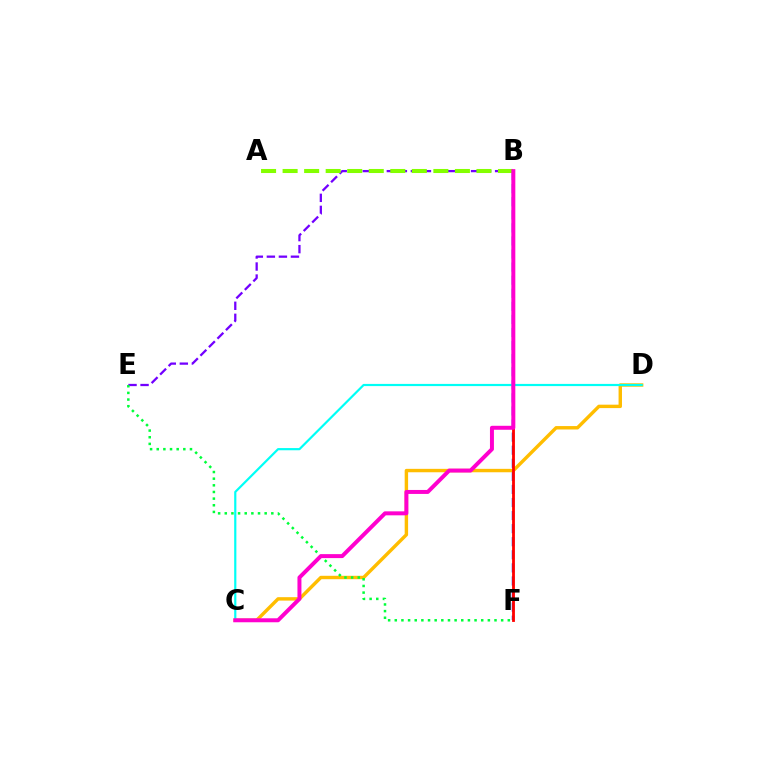{('B', 'E'): [{'color': '#7200ff', 'line_style': 'dashed', 'thickness': 1.63}], ('B', 'F'): [{'color': '#004bff', 'line_style': 'dashed', 'thickness': 1.78}, {'color': '#ff0000', 'line_style': 'solid', 'thickness': 2.02}], ('A', 'B'): [{'color': '#84ff00', 'line_style': 'dashed', 'thickness': 2.93}], ('C', 'D'): [{'color': '#ffbd00', 'line_style': 'solid', 'thickness': 2.46}, {'color': '#00fff6', 'line_style': 'solid', 'thickness': 1.58}], ('E', 'F'): [{'color': '#00ff39', 'line_style': 'dotted', 'thickness': 1.81}], ('B', 'C'): [{'color': '#ff00cf', 'line_style': 'solid', 'thickness': 2.86}]}